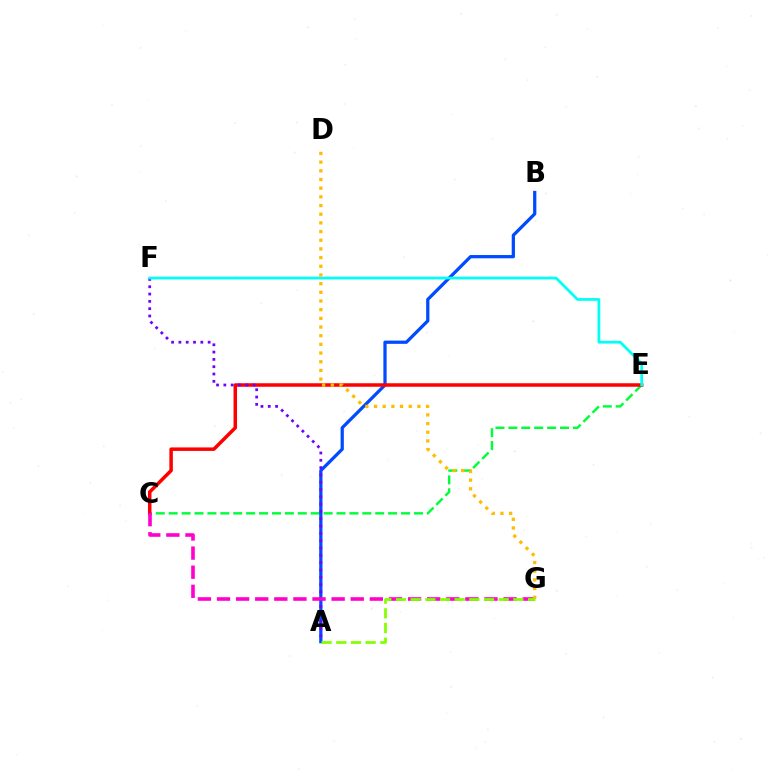{('C', 'E'): [{'color': '#00ff39', 'line_style': 'dashed', 'thickness': 1.75}, {'color': '#ff0000', 'line_style': 'solid', 'thickness': 2.52}], ('A', 'B'): [{'color': '#004bff', 'line_style': 'solid', 'thickness': 2.34}], ('A', 'F'): [{'color': '#7200ff', 'line_style': 'dotted', 'thickness': 1.99}], ('C', 'G'): [{'color': '#ff00cf', 'line_style': 'dashed', 'thickness': 2.6}], ('E', 'F'): [{'color': '#00fff6', 'line_style': 'solid', 'thickness': 1.98}], ('D', 'G'): [{'color': '#ffbd00', 'line_style': 'dotted', 'thickness': 2.36}], ('A', 'G'): [{'color': '#84ff00', 'line_style': 'dashed', 'thickness': 1.99}]}